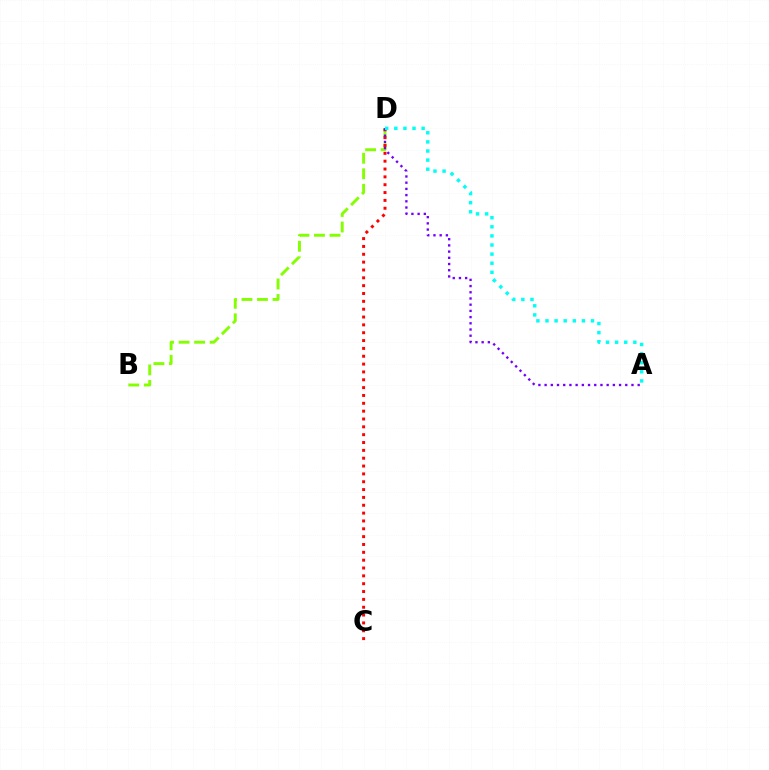{('B', 'D'): [{'color': '#84ff00', 'line_style': 'dashed', 'thickness': 2.11}], ('C', 'D'): [{'color': '#ff0000', 'line_style': 'dotted', 'thickness': 2.13}], ('A', 'D'): [{'color': '#7200ff', 'line_style': 'dotted', 'thickness': 1.69}, {'color': '#00fff6', 'line_style': 'dotted', 'thickness': 2.47}]}